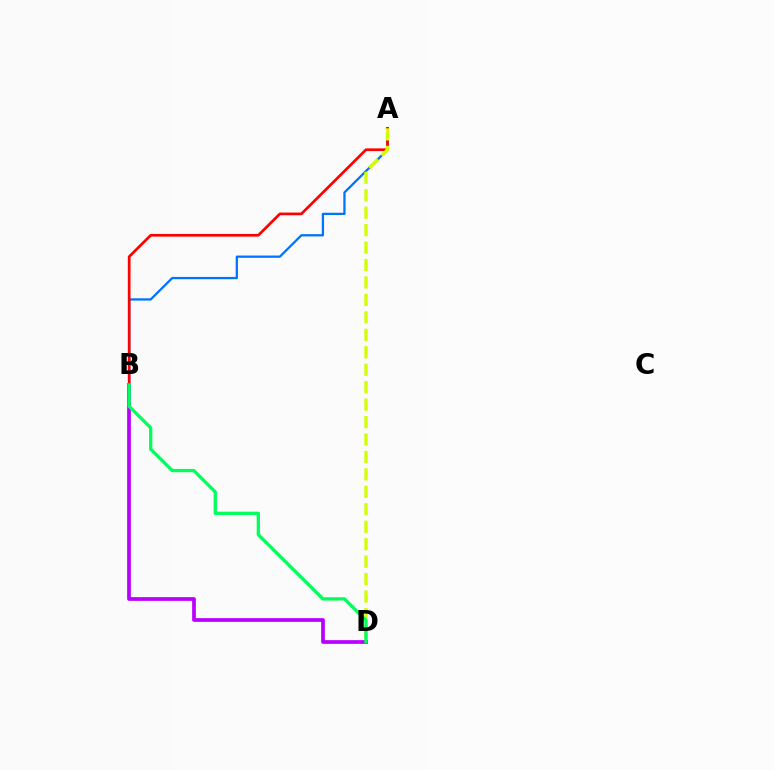{('A', 'B'): [{'color': '#0074ff', 'line_style': 'solid', 'thickness': 1.64}, {'color': '#ff0000', 'line_style': 'solid', 'thickness': 1.94}], ('A', 'D'): [{'color': '#d1ff00', 'line_style': 'dashed', 'thickness': 2.37}], ('B', 'D'): [{'color': '#b900ff', 'line_style': 'solid', 'thickness': 2.68}, {'color': '#00ff5c', 'line_style': 'solid', 'thickness': 2.37}]}